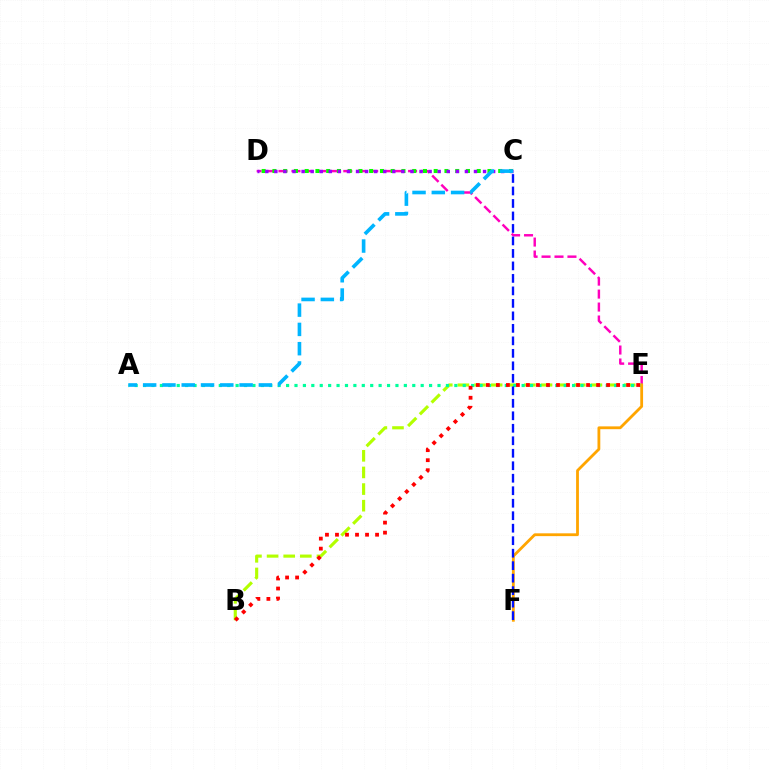{('D', 'E'): [{'color': '#ff00bd', 'line_style': 'dashed', 'thickness': 1.76}], ('C', 'D'): [{'color': '#08ff00', 'line_style': 'dotted', 'thickness': 2.92}, {'color': '#9b00ff', 'line_style': 'dotted', 'thickness': 2.47}], ('B', 'E'): [{'color': '#b3ff00', 'line_style': 'dashed', 'thickness': 2.26}, {'color': '#ff0000', 'line_style': 'dotted', 'thickness': 2.72}], ('A', 'E'): [{'color': '#00ff9d', 'line_style': 'dotted', 'thickness': 2.29}], ('E', 'F'): [{'color': '#ffa500', 'line_style': 'solid', 'thickness': 2.02}], ('C', 'F'): [{'color': '#0010ff', 'line_style': 'dashed', 'thickness': 1.7}], ('A', 'C'): [{'color': '#00b5ff', 'line_style': 'dashed', 'thickness': 2.62}]}